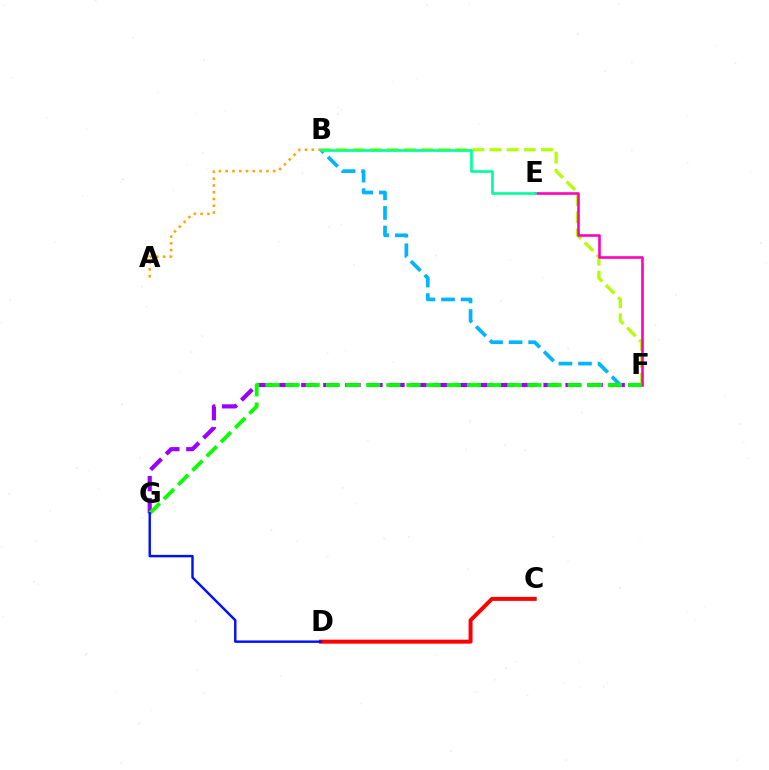{('F', 'G'): [{'color': '#9b00ff', 'line_style': 'dashed', 'thickness': 2.99}, {'color': '#08ff00', 'line_style': 'dashed', 'thickness': 2.74}], ('B', 'F'): [{'color': '#00b5ff', 'line_style': 'dashed', 'thickness': 2.66}, {'color': '#b3ff00', 'line_style': 'dashed', 'thickness': 2.33}], ('C', 'D'): [{'color': '#ff0000', 'line_style': 'solid', 'thickness': 2.86}], ('E', 'F'): [{'color': '#ff00bd', 'line_style': 'solid', 'thickness': 1.87}], ('A', 'B'): [{'color': '#ffa500', 'line_style': 'dotted', 'thickness': 1.84}], ('B', 'E'): [{'color': '#00ff9d', 'line_style': 'solid', 'thickness': 1.92}], ('D', 'G'): [{'color': '#0010ff', 'line_style': 'solid', 'thickness': 1.75}]}